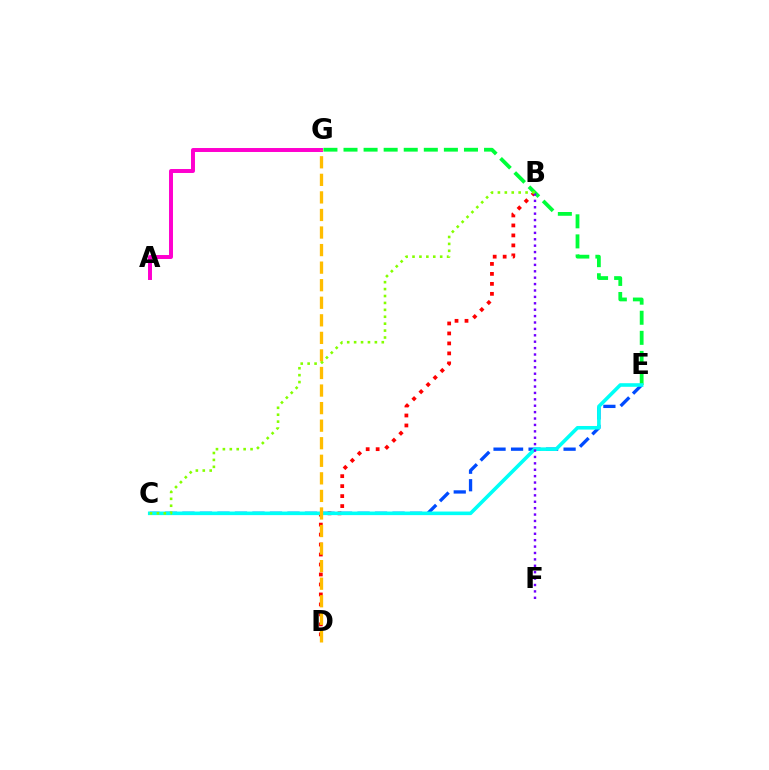{('B', 'D'): [{'color': '#ff0000', 'line_style': 'dotted', 'thickness': 2.71}], ('A', 'G'): [{'color': '#ff00cf', 'line_style': 'solid', 'thickness': 2.85}], ('E', 'G'): [{'color': '#00ff39', 'line_style': 'dashed', 'thickness': 2.73}], ('C', 'E'): [{'color': '#004bff', 'line_style': 'dashed', 'thickness': 2.38}, {'color': '#00fff6', 'line_style': 'solid', 'thickness': 2.58}], ('D', 'G'): [{'color': '#ffbd00', 'line_style': 'dashed', 'thickness': 2.39}], ('B', 'F'): [{'color': '#7200ff', 'line_style': 'dotted', 'thickness': 1.74}], ('B', 'C'): [{'color': '#84ff00', 'line_style': 'dotted', 'thickness': 1.88}]}